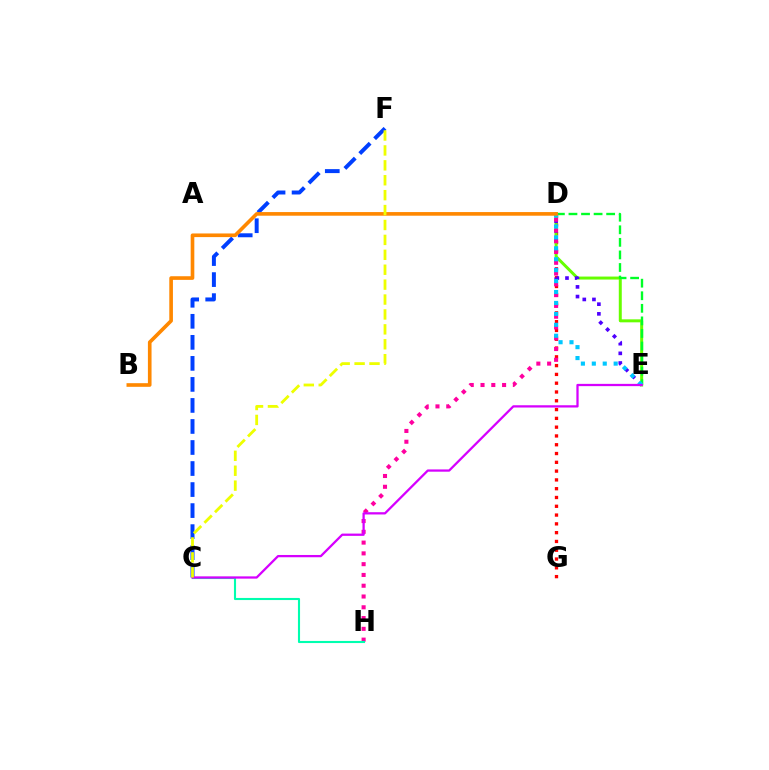{('D', 'G'): [{'color': '#ff0000', 'line_style': 'dotted', 'thickness': 2.39}], ('D', 'E'): [{'color': '#66ff00', 'line_style': 'solid', 'thickness': 2.15}, {'color': '#4f00ff', 'line_style': 'dotted', 'thickness': 2.63}, {'color': '#00ff27', 'line_style': 'dashed', 'thickness': 1.71}, {'color': '#00c7ff', 'line_style': 'dotted', 'thickness': 2.97}], ('D', 'H'): [{'color': '#ff00a0', 'line_style': 'dotted', 'thickness': 2.93}], ('C', 'F'): [{'color': '#003fff', 'line_style': 'dashed', 'thickness': 2.86}, {'color': '#eeff00', 'line_style': 'dashed', 'thickness': 2.03}], ('C', 'H'): [{'color': '#00ffaf', 'line_style': 'solid', 'thickness': 1.52}], ('B', 'D'): [{'color': '#ff8800', 'line_style': 'solid', 'thickness': 2.62}], ('C', 'E'): [{'color': '#d600ff', 'line_style': 'solid', 'thickness': 1.63}]}